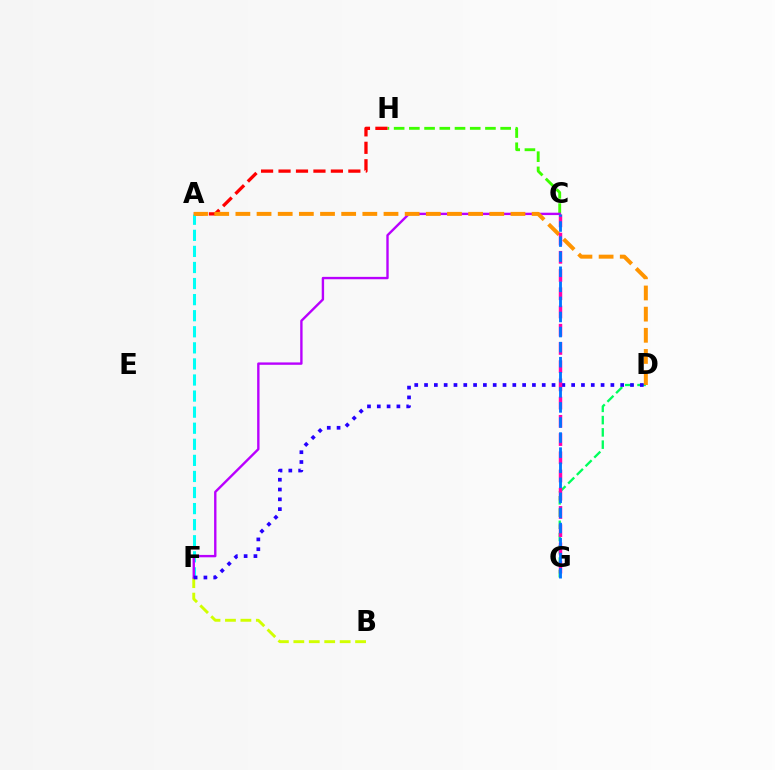{('C', 'H'): [{'color': '#3dff00', 'line_style': 'dashed', 'thickness': 2.07}], ('B', 'F'): [{'color': '#d1ff00', 'line_style': 'dashed', 'thickness': 2.1}], ('D', 'G'): [{'color': '#00ff5c', 'line_style': 'dashed', 'thickness': 1.67}], ('A', 'H'): [{'color': '#ff0000', 'line_style': 'dashed', 'thickness': 2.37}], ('A', 'F'): [{'color': '#00fff6', 'line_style': 'dashed', 'thickness': 2.18}], ('C', 'F'): [{'color': '#b900ff', 'line_style': 'solid', 'thickness': 1.71}], ('A', 'D'): [{'color': '#ff9400', 'line_style': 'dashed', 'thickness': 2.87}], ('D', 'F'): [{'color': '#2500ff', 'line_style': 'dotted', 'thickness': 2.66}], ('C', 'G'): [{'color': '#ff00ac', 'line_style': 'dashed', 'thickness': 2.48}, {'color': '#0074ff', 'line_style': 'dashed', 'thickness': 2.05}]}